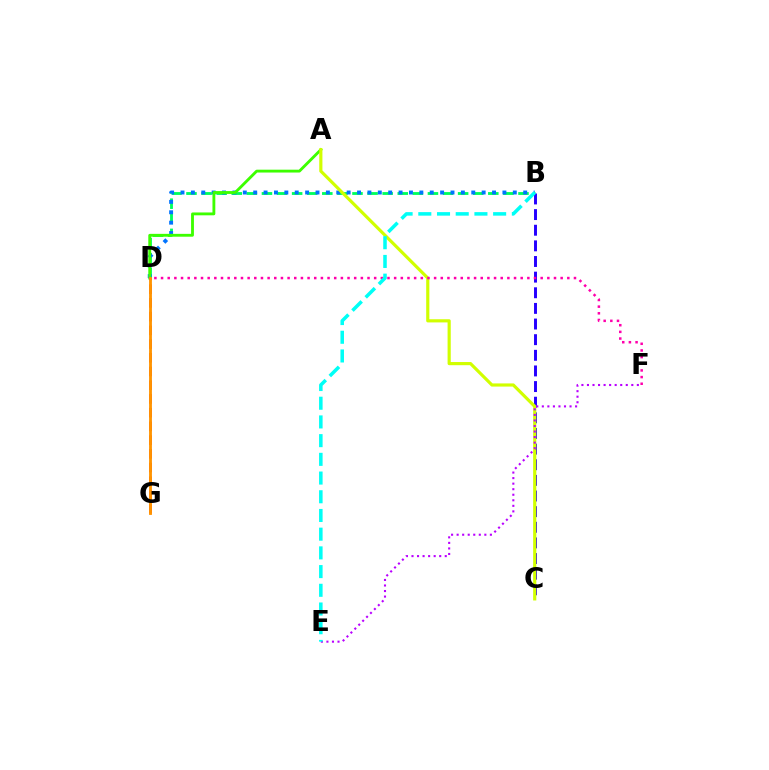{('B', 'D'): [{'color': '#00ff5c', 'line_style': 'dashed', 'thickness': 2.05}, {'color': '#0074ff', 'line_style': 'dotted', 'thickness': 2.82}], ('A', 'D'): [{'color': '#3dff00', 'line_style': 'solid', 'thickness': 2.05}], ('B', 'C'): [{'color': '#2500ff', 'line_style': 'dashed', 'thickness': 2.12}], ('A', 'C'): [{'color': '#d1ff00', 'line_style': 'solid', 'thickness': 2.28}], ('E', 'F'): [{'color': '#b900ff', 'line_style': 'dotted', 'thickness': 1.51}], ('D', 'G'): [{'color': '#ff0000', 'line_style': 'dashed', 'thickness': 1.86}, {'color': '#ff9400', 'line_style': 'solid', 'thickness': 2.04}], ('D', 'F'): [{'color': '#ff00ac', 'line_style': 'dotted', 'thickness': 1.81}], ('B', 'E'): [{'color': '#00fff6', 'line_style': 'dashed', 'thickness': 2.54}]}